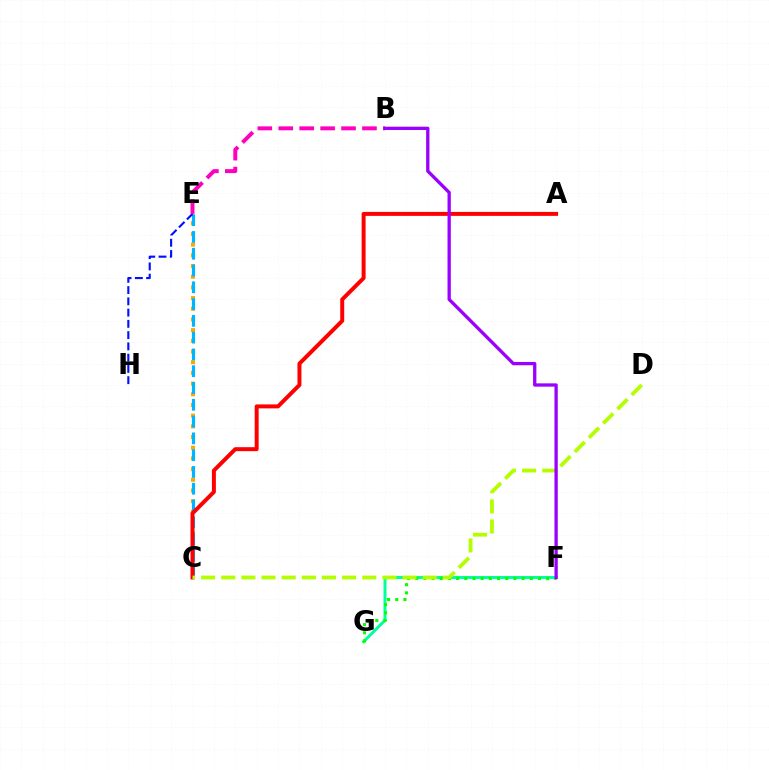{('C', 'E'): [{'color': '#ffa500', 'line_style': 'dotted', 'thickness': 2.9}, {'color': '#00b5ff', 'line_style': 'dashed', 'thickness': 2.28}], ('F', 'G'): [{'color': '#00ff9d', 'line_style': 'solid', 'thickness': 2.15}, {'color': '#08ff00', 'line_style': 'dotted', 'thickness': 2.22}], ('E', 'H'): [{'color': '#0010ff', 'line_style': 'dashed', 'thickness': 1.53}], ('B', 'E'): [{'color': '#ff00bd', 'line_style': 'dashed', 'thickness': 2.84}], ('A', 'C'): [{'color': '#ff0000', 'line_style': 'solid', 'thickness': 2.86}], ('C', 'D'): [{'color': '#b3ff00', 'line_style': 'dashed', 'thickness': 2.74}], ('B', 'F'): [{'color': '#9b00ff', 'line_style': 'solid', 'thickness': 2.37}]}